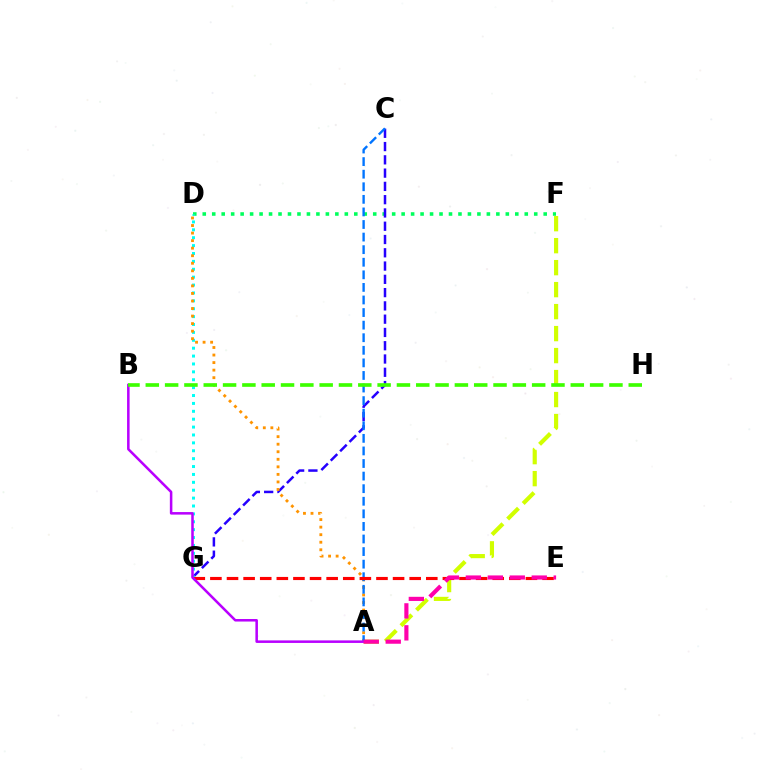{('A', 'F'): [{'color': '#d1ff00', 'line_style': 'dashed', 'thickness': 2.99}], ('D', 'F'): [{'color': '#00ff5c', 'line_style': 'dotted', 'thickness': 2.57}], ('C', 'G'): [{'color': '#2500ff', 'line_style': 'dashed', 'thickness': 1.8}], ('D', 'G'): [{'color': '#00fff6', 'line_style': 'dotted', 'thickness': 2.14}], ('A', 'D'): [{'color': '#ff9400', 'line_style': 'dotted', 'thickness': 2.05}], ('A', 'C'): [{'color': '#0074ff', 'line_style': 'dashed', 'thickness': 1.71}], ('E', 'G'): [{'color': '#ff0000', 'line_style': 'dashed', 'thickness': 2.26}], ('A', 'B'): [{'color': '#b900ff', 'line_style': 'solid', 'thickness': 1.82}], ('A', 'E'): [{'color': '#ff00ac', 'line_style': 'dashed', 'thickness': 2.98}], ('B', 'H'): [{'color': '#3dff00', 'line_style': 'dashed', 'thickness': 2.62}]}